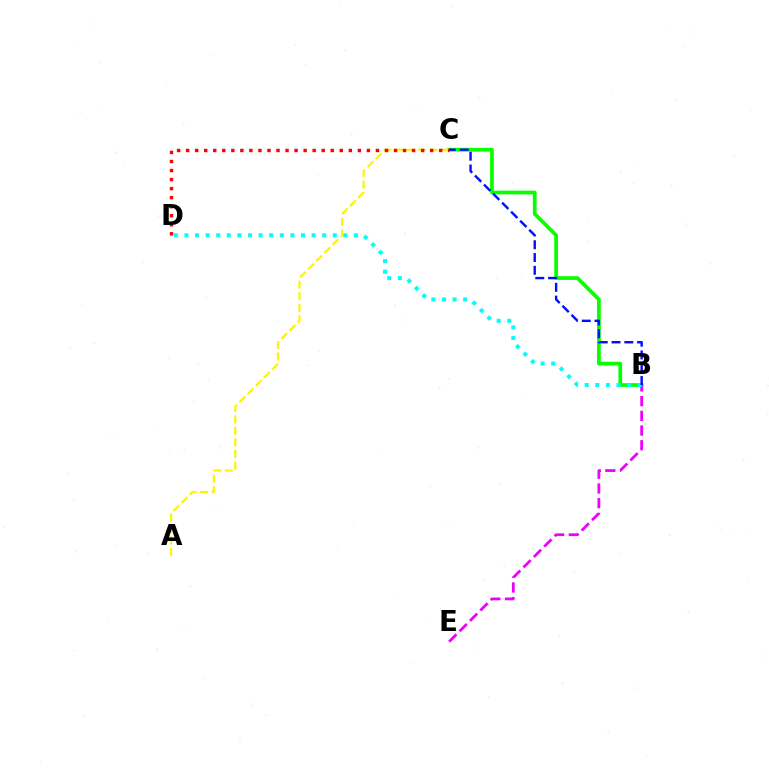{('B', 'C'): [{'color': '#08ff00', 'line_style': 'solid', 'thickness': 2.68}, {'color': '#0010ff', 'line_style': 'dashed', 'thickness': 1.74}], ('B', 'E'): [{'color': '#ee00ff', 'line_style': 'dashed', 'thickness': 2.0}], ('A', 'C'): [{'color': '#fcf500', 'line_style': 'dashed', 'thickness': 1.56}], ('B', 'D'): [{'color': '#00fff6', 'line_style': 'dotted', 'thickness': 2.88}], ('C', 'D'): [{'color': '#ff0000', 'line_style': 'dotted', 'thickness': 2.46}]}